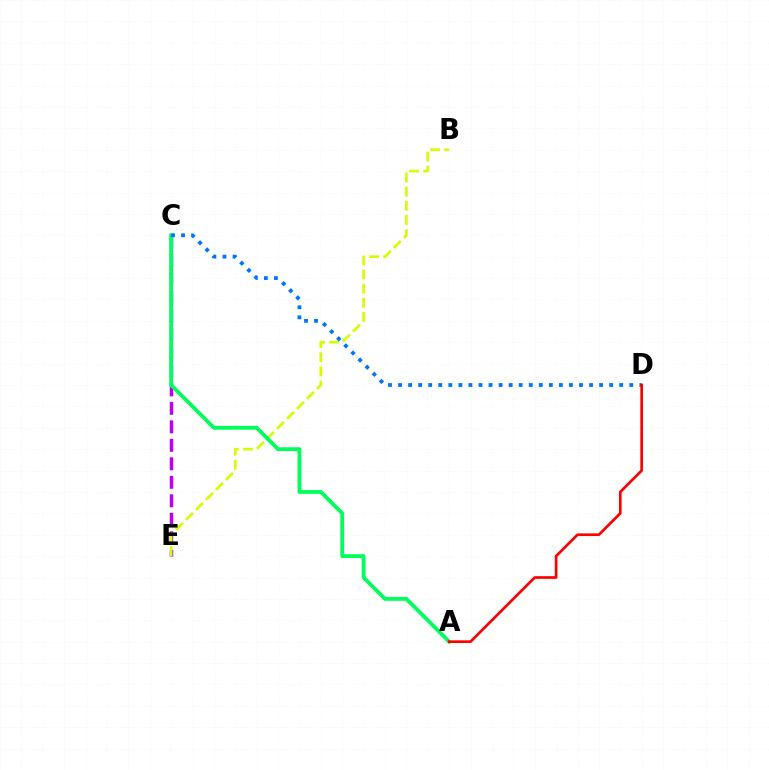{('C', 'E'): [{'color': '#b900ff', 'line_style': 'dashed', 'thickness': 2.51}], ('B', 'E'): [{'color': '#d1ff00', 'line_style': 'dashed', 'thickness': 1.92}], ('A', 'C'): [{'color': '#00ff5c', 'line_style': 'solid', 'thickness': 2.76}], ('C', 'D'): [{'color': '#0074ff', 'line_style': 'dotted', 'thickness': 2.73}], ('A', 'D'): [{'color': '#ff0000', 'line_style': 'solid', 'thickness': 1.93}]}